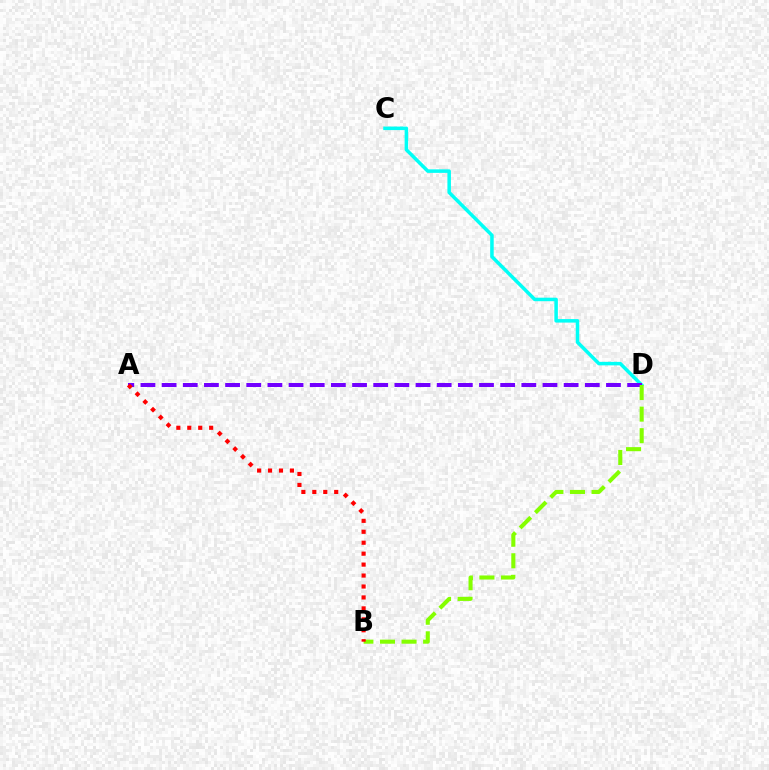{('C', 'D'): [{'color': '#00fff6', 'line_style': 'solid', 'thickness': 2.53}], ('A', 'D'): [{'color': '#7200ff', 'line_style': 'dashed', 'thickness': 2.87}], ('B', 'D'): [{'color': '#84ff00', 'line_style': 'dashed', 'thickness': 2.93}], ('A', 'B'): [{'color': '#ff0000', 'line_style': 'dotted', 'thickness': 2.97}]}